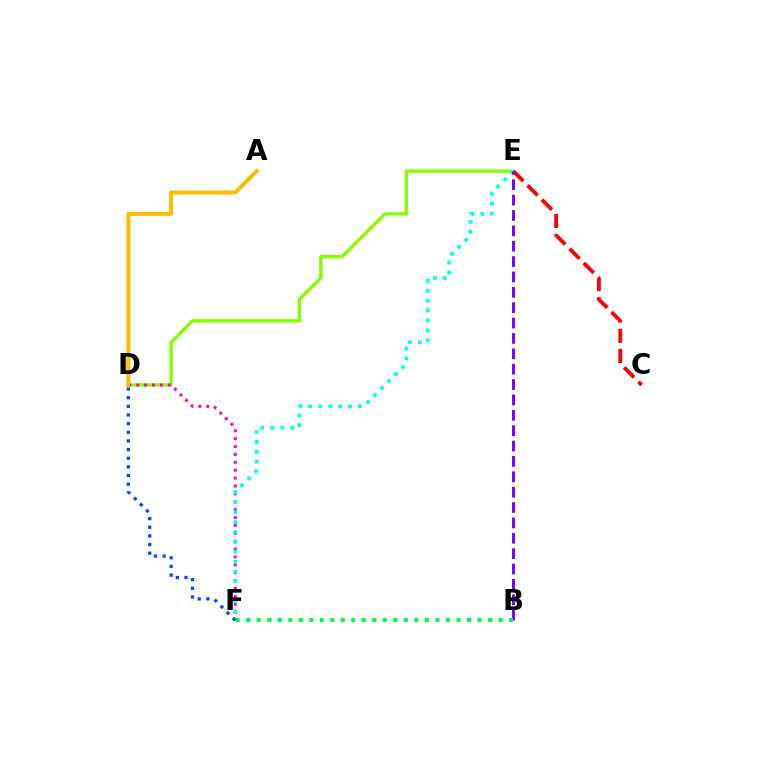{('D', 'E'): [{'color': '#84ff00', 'line_style': 'solid', 'thickness': 2.42}], ('D', 'F'): [{'color': '#ff00cf', 'line_style': 'dotted', 'thickness': 2.14}, {'color': '#004bff', 'line_style': 'dotted', 'thickness': 2.35}], ('C', 'E'): [{'color': '#ff0000', 'line_style': 'dashed', 'thickness': 2.74}], ('E', 'F'): [{'color': '#00fff6', 'line_style': 'dotted', 'thickness': 2.69}], ('B', 'E'): [{'color': '#7200ff', 'line_style': 'dashed', 'thickness': 2.09}], ('A', 'D'): [{'color': '#ffbd00', 'line_style': 'solid', 'thickness': 2.87}], ('B', 'F'): [{'color': '#00ff39', 'line_style': 'dotted', 'thickness': 2.86}]}